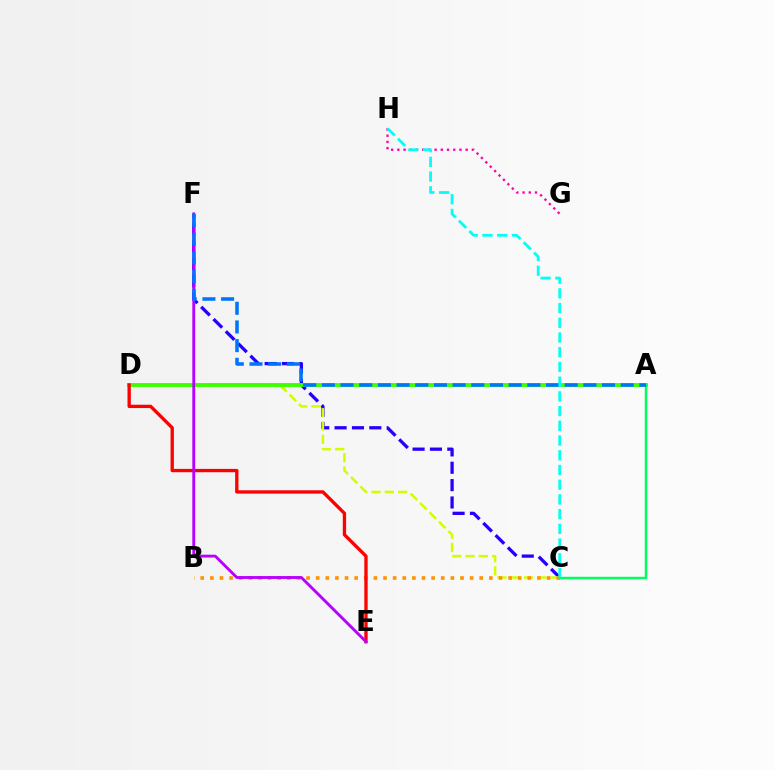{('C', 'F'): [{'color': '#2500ff', 'line_style': 'dashed', 'thickness': 2.36}], ('C', 'D'): [{'color': '#d1ff00', 'line_style': 'dashed', 'thickness': 1.81}], ('B', 'C'): [{'color': '#ff9400', 'line_style': 'dotted', 'thickness': 2.61}], ('G', 'H'): [{'color': '#ff00ac', 'line_style': 'dotted', 'thickness': 1.69}], ('A', 'D'): [{'color': '#3dff00', 'line_style': 'solid', 'thickness': 2.79}], ('D', 'E'): [{'color': '#ff0000', 'line_style': 'solid', 'thickness': 2.4}], ('E', 'F'): [{'color': '#b900ff', 'line_style': 'solid', 'thickness': 2.06}], ('A', 'C'): [{'color': '#00ff5c', 'line_style': 'solid', 'thickness': 1.78}], ('A', 'F'): [{'color': '#0074ff', 'line_style': 'dashed', 'thickness': 2.54}], ('C', 'H'): [{'color': '#00fff6', 'line_style': 'dashed', 'thickness': 2.0}]}